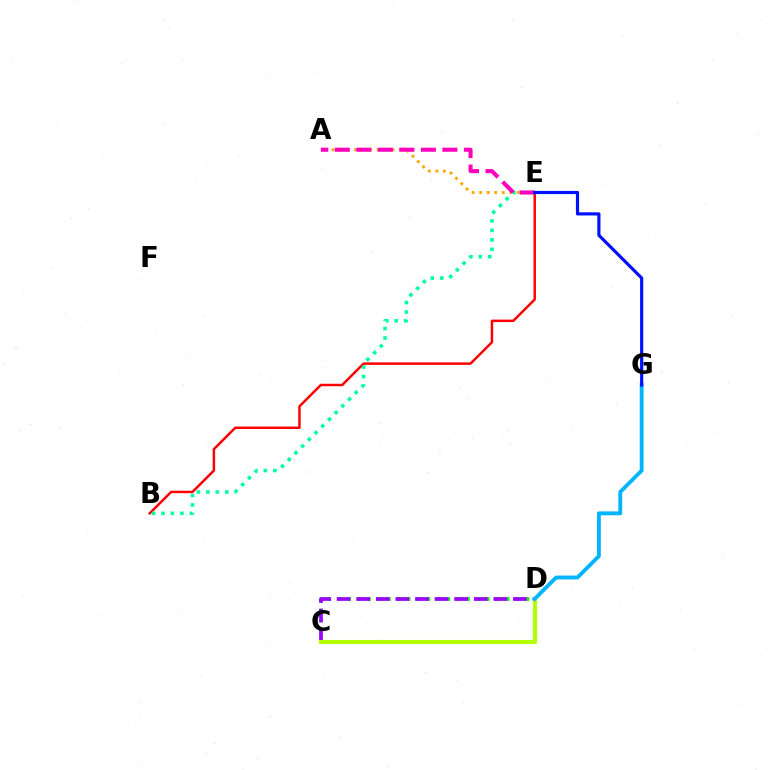{('C', 'D'): [{'color': '#08ff00', 'line_style': 'dotted', 'thickness': 2.69}, {'color': '#9b00ff', 'line_style': 'dashed', 'thickness': 2.66}, {'color': '#b3ff00', 'line_style': 'solid', 'thickness': 2.95}], ('B', 'E'): [{'color': '#ff0000', 'line_style': 'solid', 'thickness': 1.78}, {'color': '#00ff9d', 'line_style': 'dotted', 'thickness': 2.57}], ('D', 'G'): [{'color': '#00b5ff', 'line_style': 'solid', 'thickness': 2.77}], ('A', 'E'): [{'color': '#ffa500', 'line_style': 'dotted', 'thickness': 2.04}, {'color': '#ff00bd', 'line_style': 'dashed', 'thickness': 2.92}], ('E', 'G'): [{'color': '#0010ff', 'line_style': 'solid', 'thickness': 2.28}]}